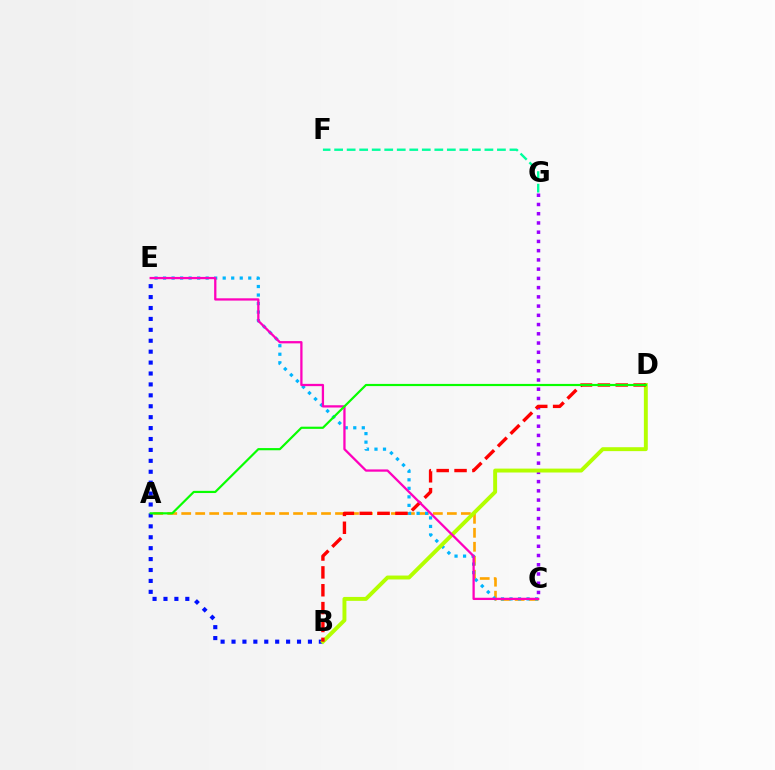{('C', 'G'): [{'color': '#9b00ff', 'line_style': 'dotted', 'thickness': 2.51}], ('F', 'G'): [{'color': '#00ff9d', 'line_style': 'dashed', 'thickness': 1.7}], ('A', 'C'): [{'color': '#ffa500', 'line_style': 'dashed', 'thickness': 1.9}], ('C', 'E'): [{'color': '#00b5ff', 'line_style': 'dotted', 'thickness': 2.31}, {'color': '#ff00bd', 'line_style': 'solid', 'thickness': 1.64}], ('B', 'E'): [{'color': '#0010ff', 'line_style': 'dotted', 'thickness': 2.97}], ('B', 'D'): [{'color': '#b3ff00', 'line_style': 'solid', 'thickness': 2.82}, {'color': '#ff0000', 'line_style': 'dashed', 'thickness': 2.43}], ('A', 'D'): [{'color': '#08ff00', 'line_style': 'solid', 'thickness': 1.57}]}